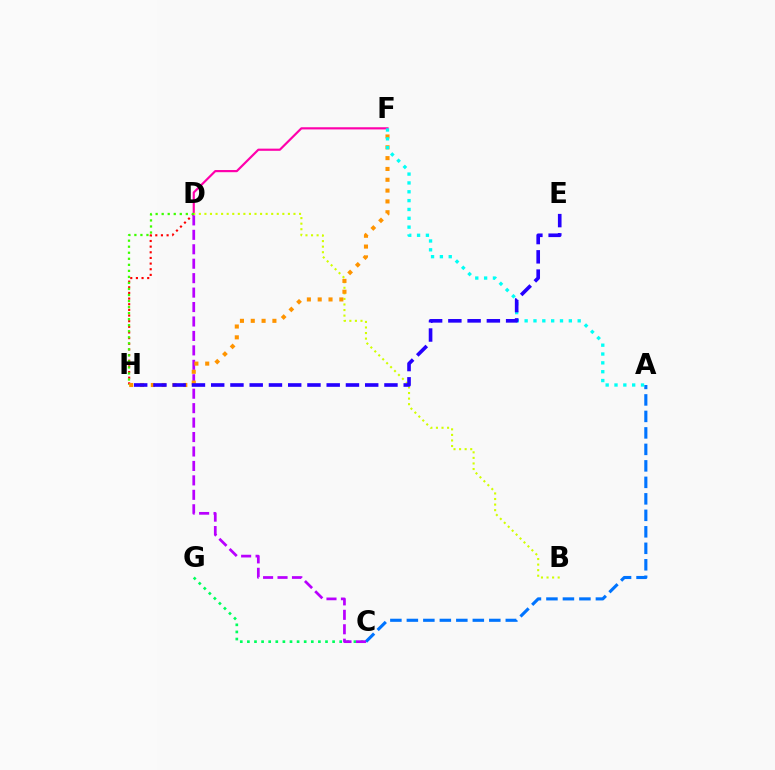{('D', 'H'): [{'color': '#ff0000', 'line_style': 'dotted', 'thickness': 1.54}, {'color': '#3dff00', 'line_style': 'dotted', 'thickness': 1.64}], ('C', 'G'): [{'color': '#00ff5c', 'line_style': 'dotted', 'thickness': 1.93}], ('D', 'F'): [{'color': '#ff00ac', 'line_style': 'solid', 'thickness': 1.57}], ('B', 'D'): [{'color': '#d1ff00', 'line_style': 'dotted', 'thickness': 1.51}], ('A', 'C'): [{'color': '#0074ff', 'line_style': 'dashed', 'thickness': 2.24}], ('C', 'D'): [{'color': '#b900ff', 'line_style': 'dashed', 'thickness': 1.96}], ('F', 'H'): [{'color': '#ff9400', 'line_style': 'dotted', 'thickness': 2.94}], ('A', 'F'): [{'color': '#00fff6', 'line_style': 'dotted', 'thickness': 2.4}], ('E', 'H'): [{'color': '#2500ff', 'line_style': 'dashed', 'thickness': 2.62}]}